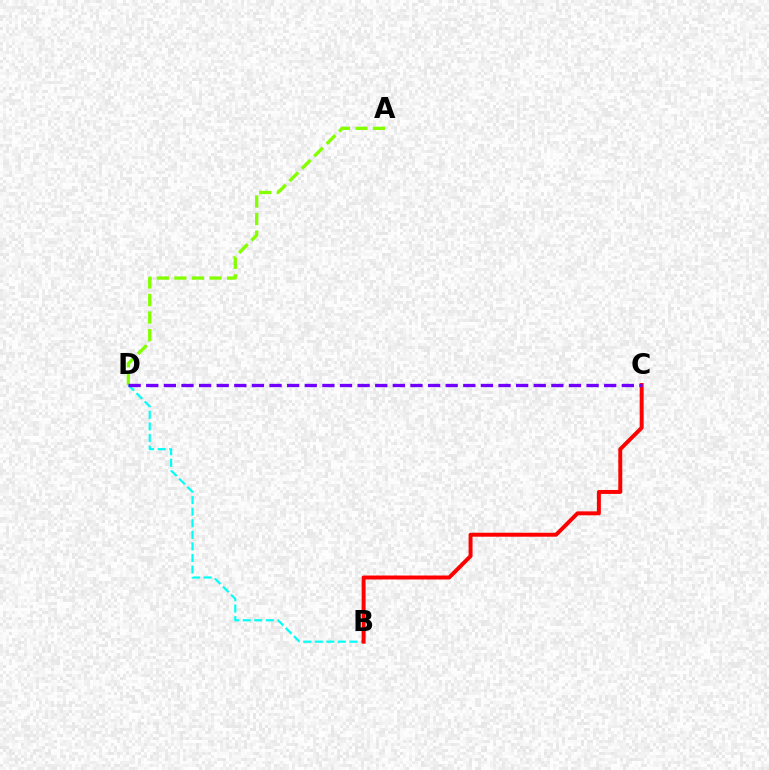{('B', 'D'): [{'color': '#00fff6', 'line_style': 'dashed', 'thickness': 1.57}], ('B', 'C'): [{'color': '#ff0000', 'line_style': 'solid', 'thickness': 2.85}], ('A', 'D'): [{'color': '#84ff00', 'line_style': 'dashed', 'thickness': 2.38}], ('C', 'D'): [{'color': '#7200ff', 'line_style': 'dashed', 'thickness': 2.39}]}